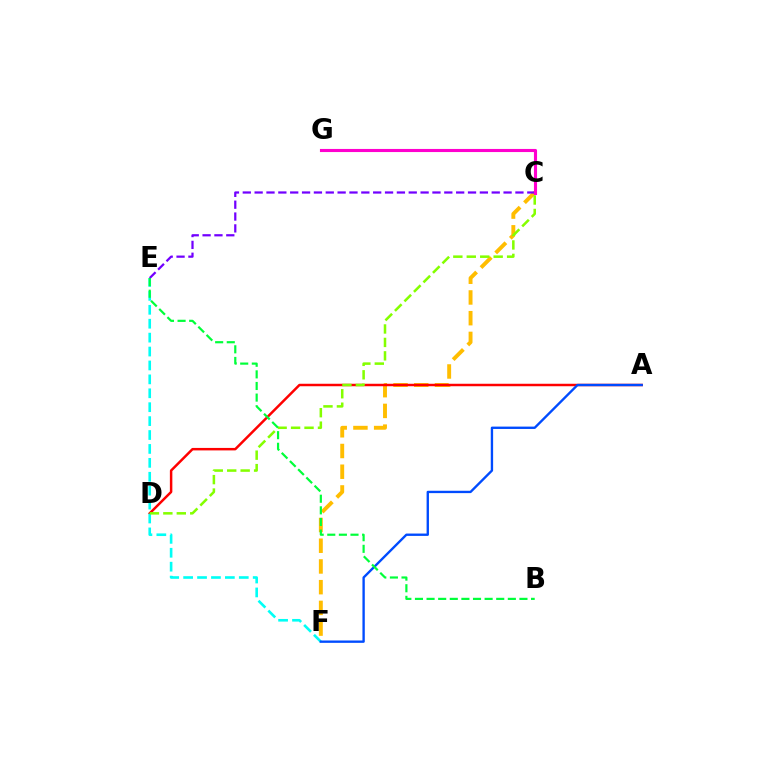{('C', 'F'): [{'color': '#ffbd00', 'line_style': 'dashed', 'thickness': 2.81}], ('A', 'D'): [{'color': '#ff0000', 'line_style': 'solid', 'thickness': 1.78}], ('E', 'F'): [{'color': '#00fff6', 'line_style': 'dashed', 'thickness': 1.89}], ('C', 'D'): [{'color': '#84ff00', 'line_style': 'dashed', 'thickness': 1.83}], ('A', 'F'): [{'color': '#004bff', 'line_style': 'solid', 'thickness': 1.7}], ('C', 'E'): [{'color': '#7200ff', 'line_style': 'dashed', 'thickness': 1.61}], ('C', 'G'): [{'color': '#ff00cf', 'line_style': 'solid', 'thickness': 2.24}], ('B', 'E'): [{'color': '#00ff39', 'line_style': 'dashed', 'thickness': 1.58}]}